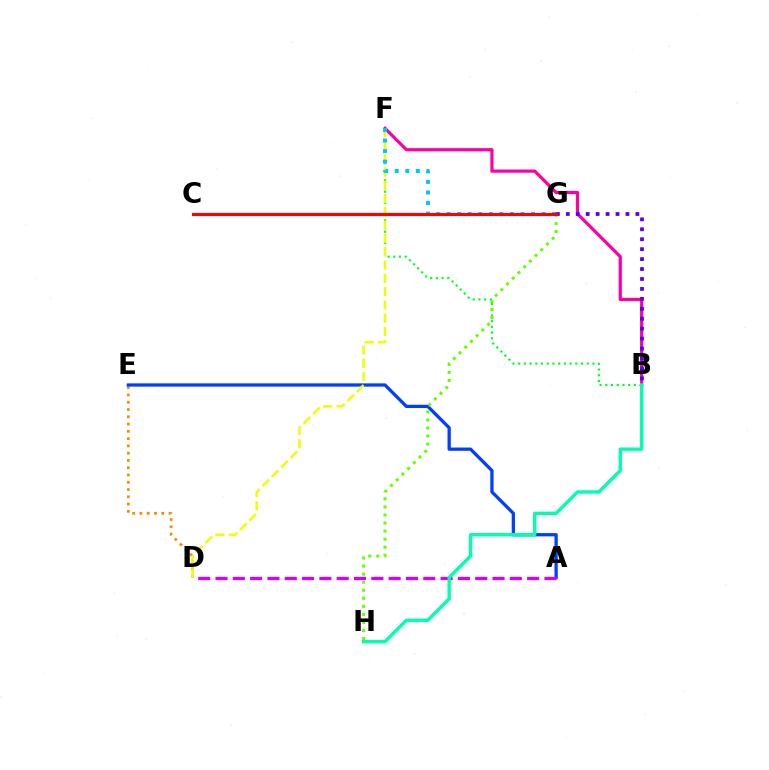{('B', 'F'): [{'color': '#ff00a0', 'line_style': 'solid', 'thickness': 2.3}, {'color': '#00ff27', 'line_style': 'dotted', 'thickness': 1.55}], ('D', 'E'): [{'color': '#ff8800', 'line_style': 'dotted', 'thickness': 1.98}], ('B', 'G'): [{'color': '#4f00ff', 'line_style': 'dotted', 'thickness': 2.7}], ('A', 'E'): [{'color': '#003fff', 'line_style': 'solid', 'thickness': 2.35}], ('G', 'H'): [{'color': '#66ff00', 'line_style': 'dotted', 'thickness': 2.19}], ('A', 'D'): [{'color': '#d600ff', 'line_style': 'dashed', 'thickness': 2.35}], ('B', 'H'): [{'color': '#00ffaf', 'line_style': 'solid', 'thickness': 2.44}], ('D', 'F'): [{'color': '#eeff00', 'line_style': 'dashed', 'thickness': 1.8}], ('F', 'G'): [{'color': '#00c7ff', 'line_style': 'dotted', 'thickness': 2.87}], ('C', 'G'): [{'color': '#ff0000', 'line_style': 'solid', 'thickness': 2.21}]}